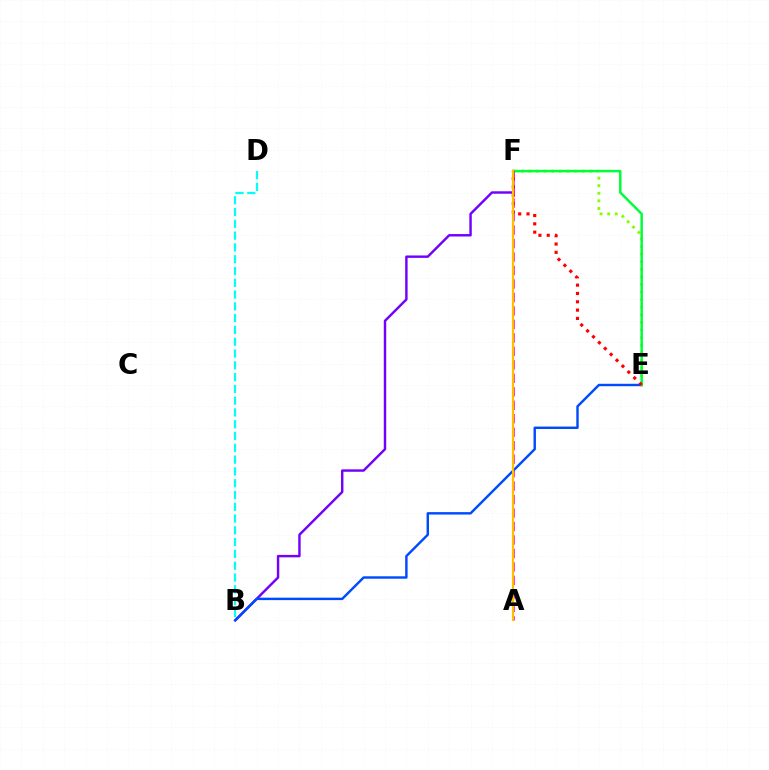{('B', 'F'): [{'color': '#7200ff', 'line_style': 'solid', 'thickness': 1.75}], ('E', 'F'): [{'color': '#84ff00', 'line_style': 'dotted', 'thickness': 2.06}, {'color': '#00ff39', 'line_style': 'solid', 'thickness': 1.79}, {'color': '#ff0000', 'line_style': 'dotted', 'thickness': 2.26}], ('A', 'F'): [{'color': '#ff00cf', 'line_style': 'dashed', 'thickness': 1.83}, {'color': '#ffbd00', 'line_style': 'solid', 'thickness': 1.55}], ('B', 'E'): [{'color': '#004bff', 'line_style': 'solid', 'thickness': 1.75}], ('B', 'D'): [{'color': '#00fff6', 'line_style': 'dashed', 'thickness': 1.6}]}